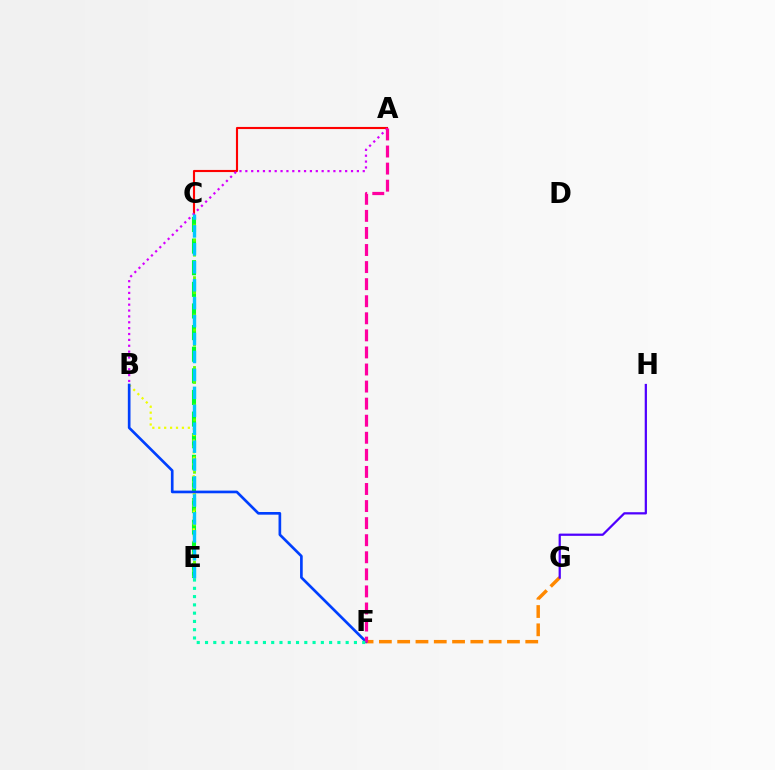{('A', 'C'): [{'color': '#ff0000', 'line_style': 'solid', 'thickness': 1.53}], ('C', 'E'): [{'color': '#00ff27', 'line_style': 'dashed', 'thickness': 2.94}, {'color': '#66ff00', 'line_style': 'dotted', 'thickness': 2.03}, {'color': '#00c7ff', 'line_style': 'dashed', 'thickness': 2.44}], ('B', 'E'): [{'color': '#eeff00', 'line_style': 'dotted', 'thickness': 1.61}], ('F', 'G'): [{'color': '#ff8800', 'line_style': 'dashed', 'thickness': 2.49}], ('B', 'F'): [{'color': '#003fff', 'line_style': 'solid', 'thickness': 1.92}], ('G', 'H'): [{'color': '#4f00ff', 'line_style': 'solid', 'thickness': 1.62}], ('A', 'B'): [{'color': '#d600ff', 'line_style': 'dotted', 'thickness': 1.6}], ('A', 'F'): [{'color': '#ff00a0', 'line_style': 'dashed', 'thickness': 2.32}], ('E', 'F'): [{'color': '#00ffaf', 'line_style': 'dotted', 'thickness': 2.25}]}